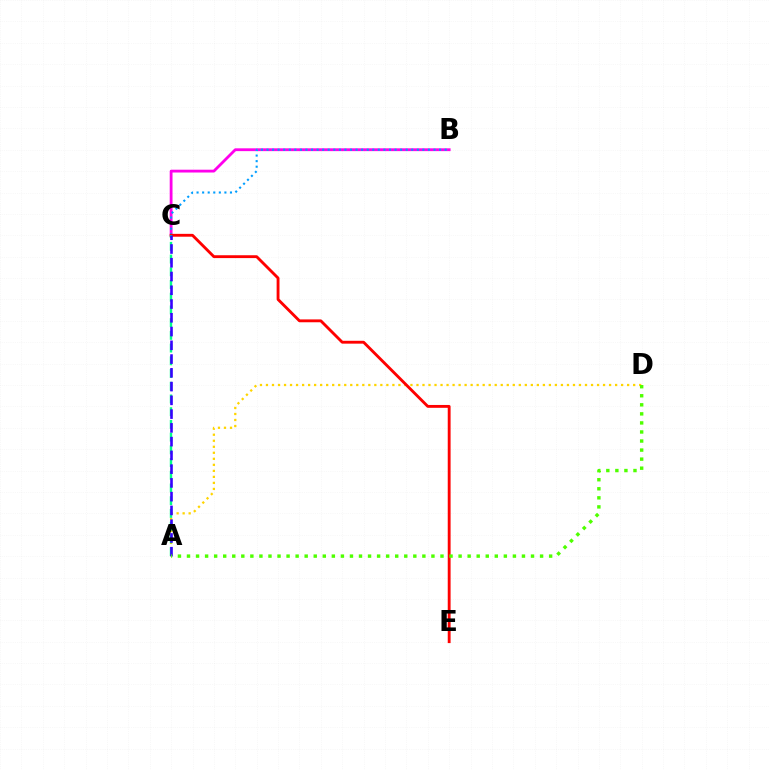{('A', 'D'): [{'color': '#ffd500', 'line_style': 'dotted', 'thickness': 1.64}, {'color': '#4fff00', 'line_style': 'dotted', 'thickness': 2.46}], ('B', 'C'): [{'color': '#ff00ed', 'line_style': 'solid', 'thickness': 2.03}, {'color': '#009eff', 'line_style': 'dotted', 'thickness': 1.51}], ('C', 'E'): [{'color': '#ff0000', 'line_style': 'solid', 'thickness': 2.06}], ('A', 'C'): [{'color': '#00ff86', 'line_style': 'dashed', 'thickness': 1.73}, {'color': '#3700ff', 'line_style': 'dashed', 'thickness': 1.87}]}